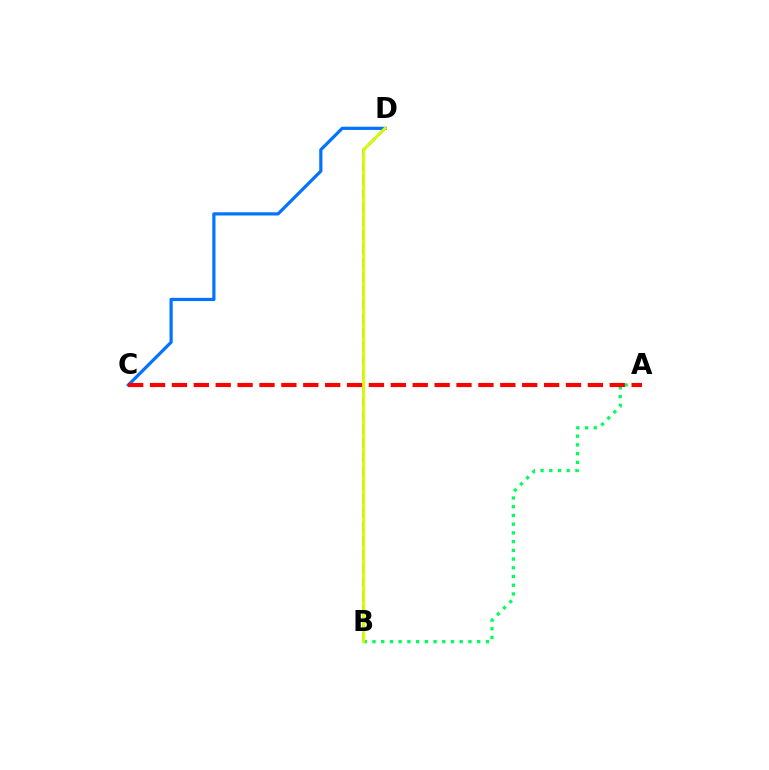{('C', 'D'): [{'color': '#0074ff', 'line_style': 'solid', 'thickness': 2.31}], ('B', 'D'): [{'color': '#b900ff', 'line_style': 'dashed', 'thickness': 1.89}, {'color': '#d1ff00', 'line_style': 'solid', 'thickness': 2.12}], ('A', 'B'): [{'color': '#00ff5c', 'line_style': 'dotted', 'thickness': 2.37}], ('A', 'C'): [{'color': '#ff0000', 'line_style': 'dashed', 'thickness': 2.97}]}